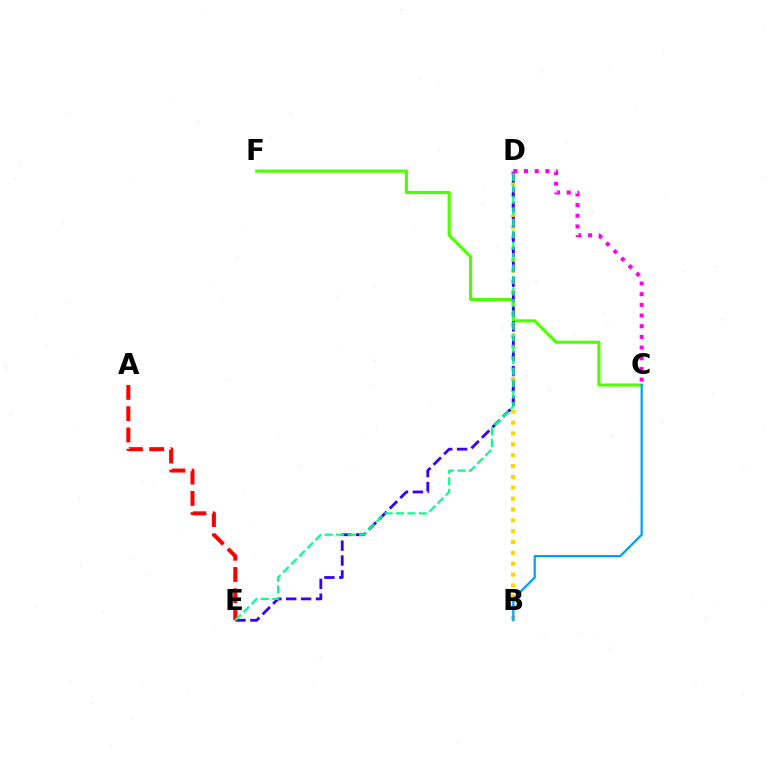{('C', 'F'): [{'color': '#4fff00', 'line_style': 'solid', 'thickness': 2.24}], ('B', 'D'): [{'color': '#ffd500', 'line_style': 'dotted', 'thickness': 2.95}], ('D', 'E'): [{'color': '#3700ff', 'line_style': 'dashed', 'thickness': 2.02}, {'color': '#00ff86', 'line_style': 'dashed', 'thickness': 1.56}], ('A', 'E'): [{'color': '#ff0000', 'line_style': 'dashed', 'thickness': 2.89}], ('B', 'C'): [{'color': '#009eff', 'line_style': 'solid', 'thickness': 1.6}], ('C', 'D'): [{'color': '#ff00ed', 'line_style': 'dotted', 'thickness': 2.9}]}